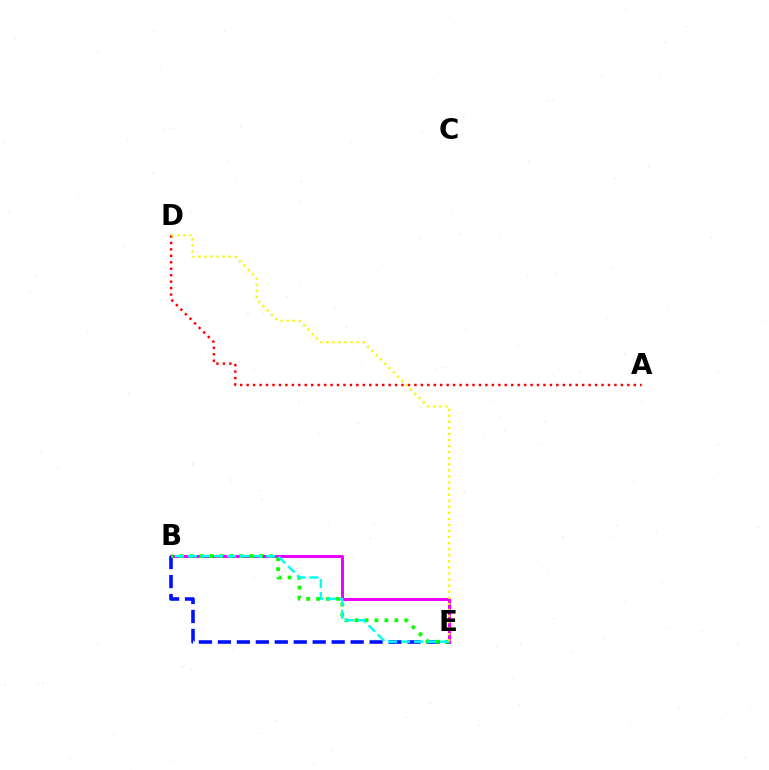{('B', 'E'): [{'color': '#ee00ff', 'line_style': 'solid', 'thickness': 2.14}, {'color': '#0010ff', 'line_style': 'dashed', 'thickness': 2.58}, {'color': '#08ff00', 'line_style': 'dotted', 'thickness': 2.71}, {'color': '#00fff6', 'line_style': 'dashed', 'thickness': 1.77}], ('A', 'D'): [{'color': '#ff0000', 'line_style': 'dotted', 'thickness': 1.75}], ('D', 'E'): [{'color': '#fcf500', 'line_style': 'dotted', 'thickness': 1.65}]}